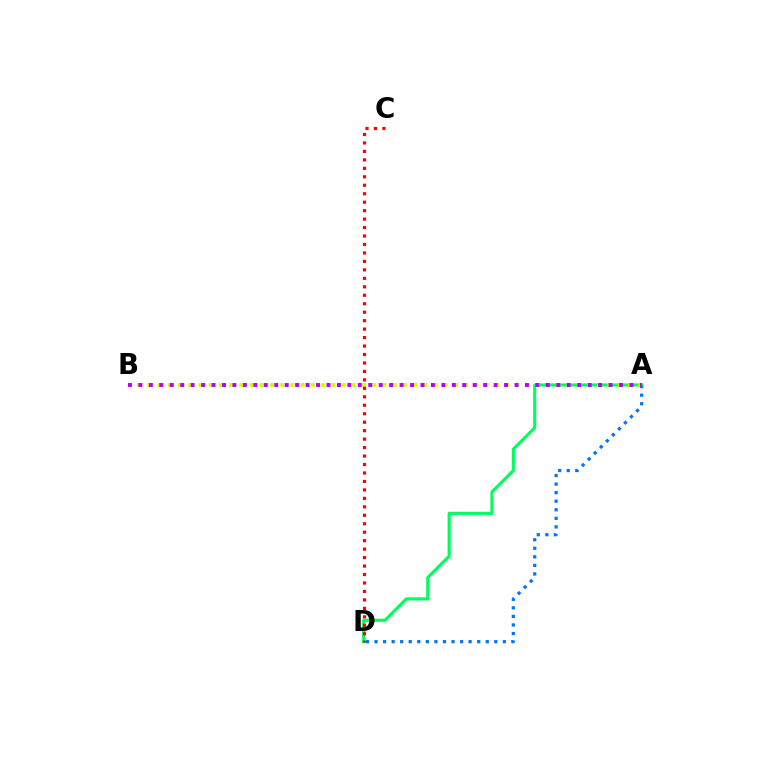{('A', 'D'): [{'color': '#0074ff', 'line_style': 'dotted', 'thickness': 2.32}, {'color': '#00ff5c', 'line_style': 'solid', 'thickness': 2.25}], ('A', 'B'): [{'color': '#d1ff00', 'line_style': 'dotted', 'thickness': 2.78}, {'color': '#b900ff', 'line_style': 'dotted', 'thickness': 2.84}], ('C', 'D'): [{'color': '#ff0000', 'line_style': 'dotted', 'thickness': 2.3}]}